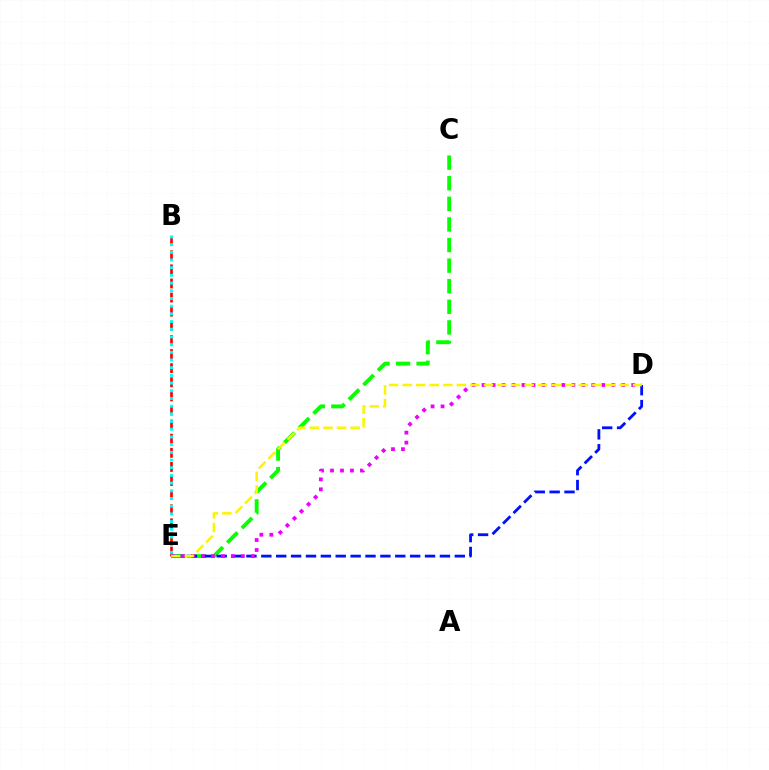{('B', 'E'): [{'color': '#ff0000', 'line_style': 'dashed', 'thickness': 1.92}, {'color': '#00fff6', 'line_style': 'dotted', 'thickness': 2.09}], ('C', 'E'): [{'color': '#08ff00', 'line_style': 'dashed', 'thickness': 2.8}], ('D', 'E'): [{'color': '#0010ff', 'line_style': 'dashed', 'thickness': 2.02}, {'color': '#ee00ff', 'line_style': 'dotted', 'thickness': 2.71}, {'color': '#fcf500', 'line_style': 'dashed', 'thickness': 1.84}]}